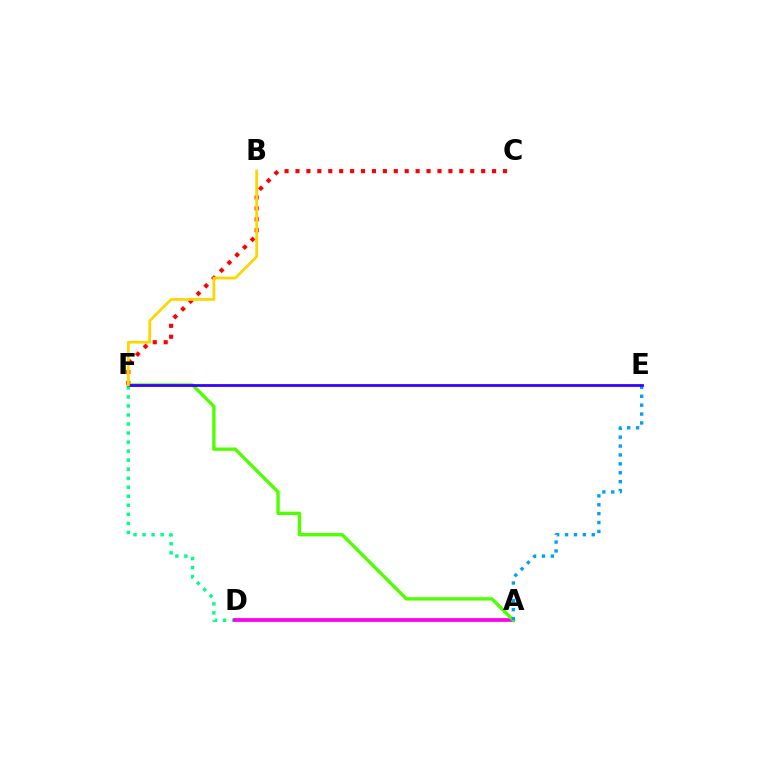{('D', 'F'): [{'color': '#00ff86', 'line_style': 'dotted', 'thickness': 2.45}], ('C', 'F'): [{'color': '#ff0000', 'line_style': 'dotted', 'thickness': 2.97}], ('A', 'D'): [{'color': '#ff00ed', 'line_style': 'solid', 'thickness': 2.7}], ('A', 'F'): [{'color': '#4fff00', 'line_style': 'solid', 'thickness': 2.42}], ('A', 'E'): [{'color': '#009eff', 'line_style': 'dotted', 'thickness': 2.42}], ('E', 'F'): [{'color': '#3700ff', 'line_style': 'solid', 'thickness': 2.0}], ('B', 'F'): [{'color': '#ffd500', 'line_style': 'solid', 'thickness': 1.99}]}